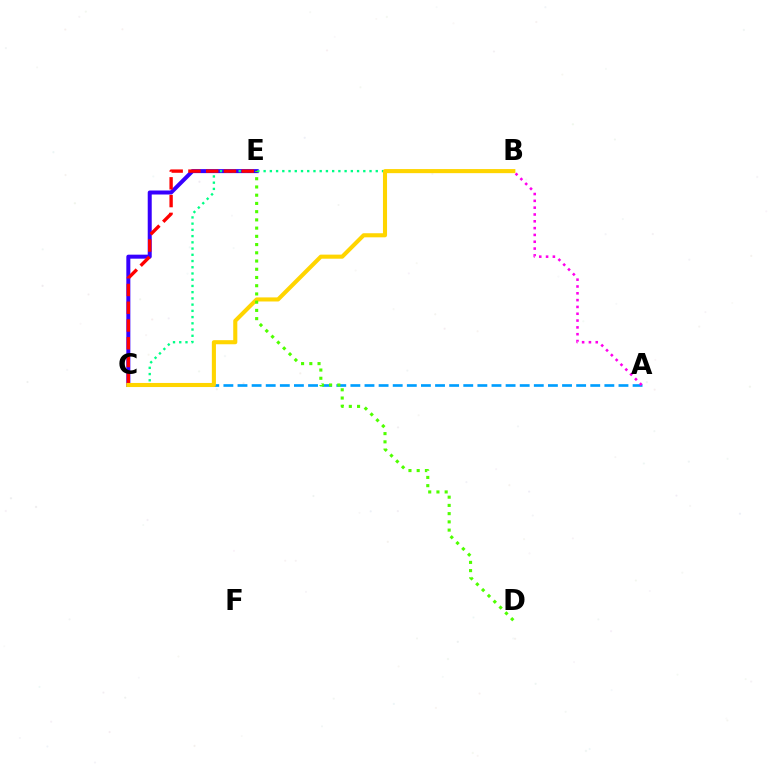{('C', 'E'): [{'color': '#3700ff', 'line_style': 'solid', 'thickness': 2.89}, {'color': '#ff0000', 'line_style': 'dashed', 'thickness': 2.41}], ('A', 'C'): [{'color': '#009eff', 'line_style': 'dashed', 'thickness': 1.92}], ('B', 'C'): [{'color': '#00ff86', 'line_style': 'dotted', 'thickness': 1.69}, {'color': '#ffd500', 'line_style': 'solid', 'thickness': 2.94}], ('A', 'B'): [{'color': '#ff00ed', 'line_style': 'dotted', 'thickness': 1.85}], ('D', 'E'): [{'color': '#4fff00', 'line_style': 'dotted', 'thickness': 2.24}]}